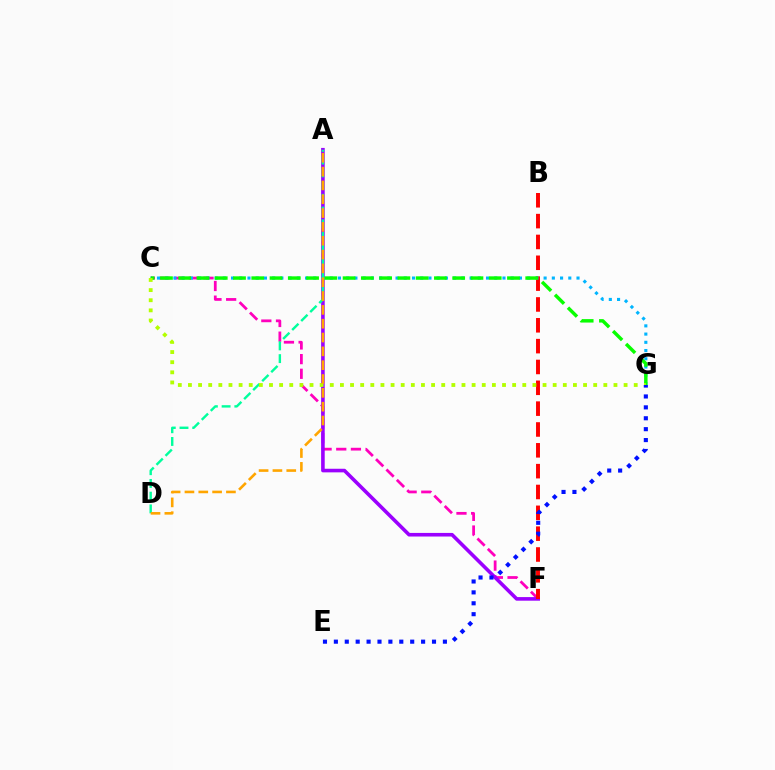{('C', 'F'): [{'color': '#ff00bd', 'line_style': 'dashed', 'thickness': 1.99}], ('A', 'F'): [{'color': '#9b00ff', 'line_style': 'solid', 'thickness': 2.59}], ('B', 'F'): [{'color': '#ff0000', 'line_style': 'dashed', 'thickness': 2.83}], ('C', 'G'): [{'color': '#00b5ff', 'line_style': 'dotted', 'thickness': 2.23}, {'color': '#08ff00', 'line_style': 'dashed', 'thickness': 2.48}, {'color': '#b3ff00', 'line_style': 'dotted', 'thickness': 2.75}], ('A', 'D'): [{'color': '#00ff9d', 'line_style': 'dashed', 'thickness': 1.73}, {'color': '#ffa500', 'line_style': 'dashed', 'thickness': 1.88}], ('E', 'G'): [{'color': '#0010ff', 'line_style': 'dotted', 'thickness': 2.96}]}